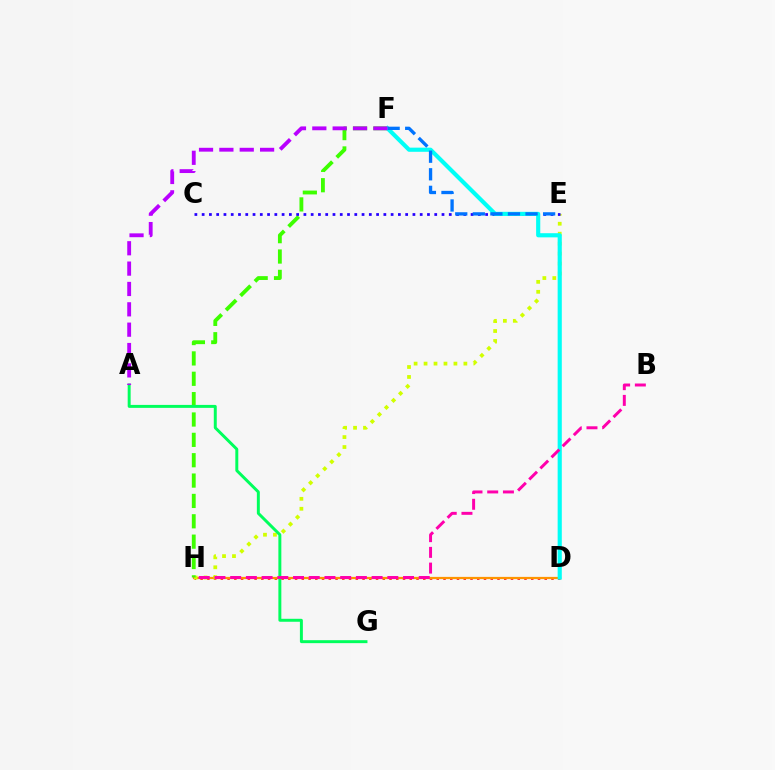{('D', 'H'): [{'color': '#ff0000', 'line_style': 'dotted', 'thickness': 1.83}, {'color': '#ff9400', 'line_style': 'solid', 'thickness': 1.6}], ('E', 'H'): [{'color': '#d1ff00', 'line_style': 'dotted', 'thickness': 2.71}], ('F', 'H'): [{'color': '#3dff00', 'line_style': 'dashed', 'thickness': 2.77}], ('A', 'G'): [{'color': '#00ff5c', 'line_style': 'solid', 'thickness': 2.13}], ('C', 'E'): [{'color': '#2500ff', 'line_style': 'dotted', 'thickness': 1.97}], ('D', 'F'): [{'color': '#00fff6', 'line_style': 'solid', 'thickness': 2.98}], ('E', 'F'): [{'color': '#0074ff', 'line_style': 'dashed', 'thickness': 2.39}], ('A', 'F'): [{'color': '#b900ff', 'line_style': 'dashed', 'thickness': 2.77}], ('B', 'H'): [{'color': '#ff00ac', 'line_style': 'dashed', 'thickness': 2.13}]}